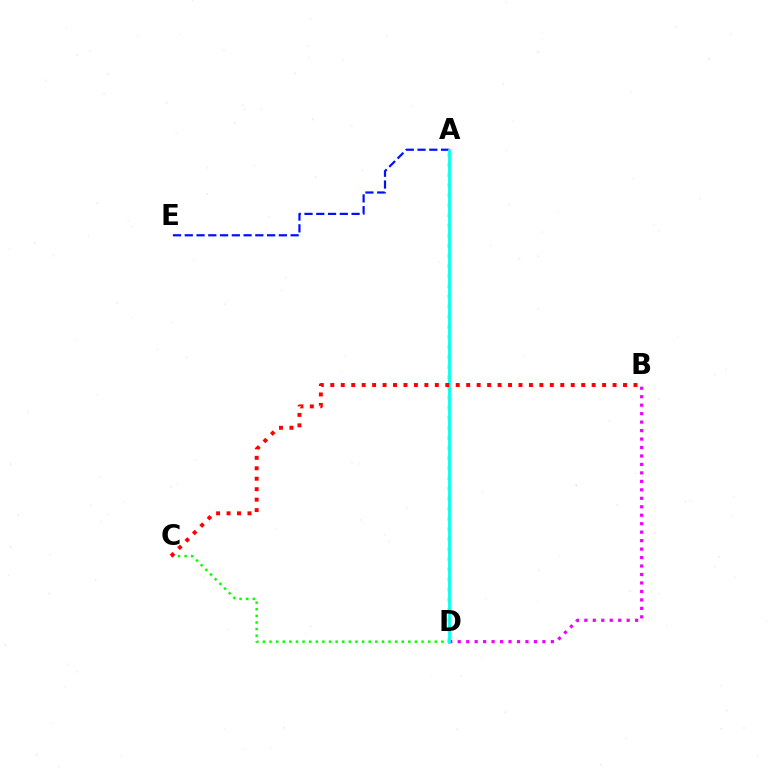{('A', 'D'): [{'color': '#fcf500', 'line_style': 'dotted', 'thickness': 2.75}, {'color': '#00fff6', 'line_style': 'solid', 'thickness': 2.0}], ('C', 'D'): [{'color': '#08ff00', 'line_style': 'dotted', 'thickness': 1.8}], ('A', 'E'): [{'color': '#0010ff', 'line_style': 'dashed', 'thickness': 1.6}], ('B', 'D'): [{'color': '#ee00ff', 'line_style': 'dotted', 'thickness': 2.3}], ('B', 'C'): [{'color': '#ff0000', 'line_style': 'dotted', 'thickness': 2.84}]}